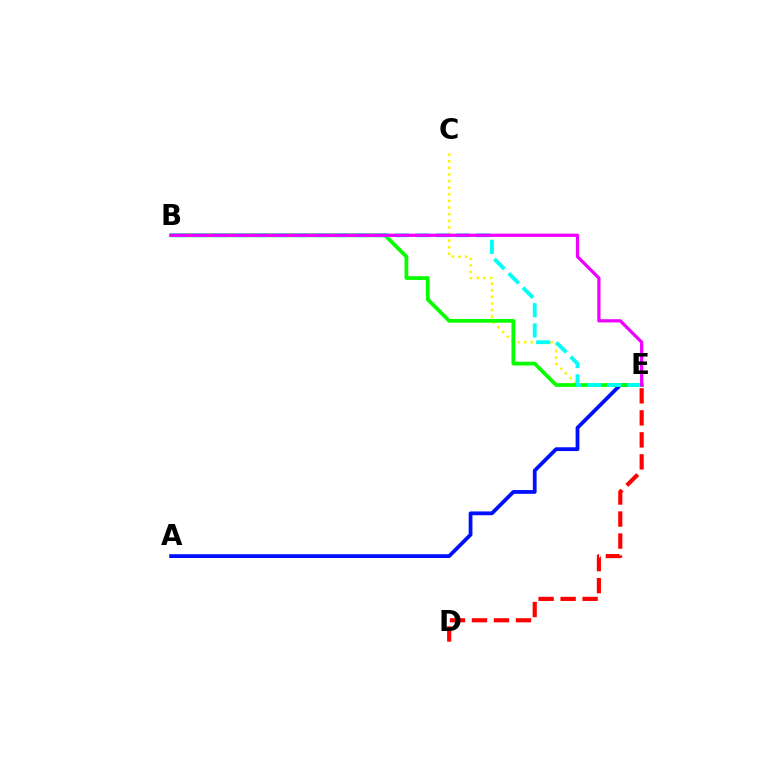{('C', 'E'): [{'color': '#fcf500', 'line_style': 'dotted', 'thickness': 1.8}], ('D', 'E'): [{'color': '#ff0000', 'line_style': 'dashed', 'thickness': 2.99}], ('A', 'E'): [{'color': '#0010ff', 'line_style': 'solid', 'thickness': 2.73}], ('B', 'E'): [{'color': '#08ff00', 'line_style': 'solid', 'thickness': 2.7}, {'color': '#00fff6', 'line_style': 'dashed', 'thickness': 2.75}, {'color': '#ee00ff', 'line_style': 'solid', 'thickness': 2.33}]}